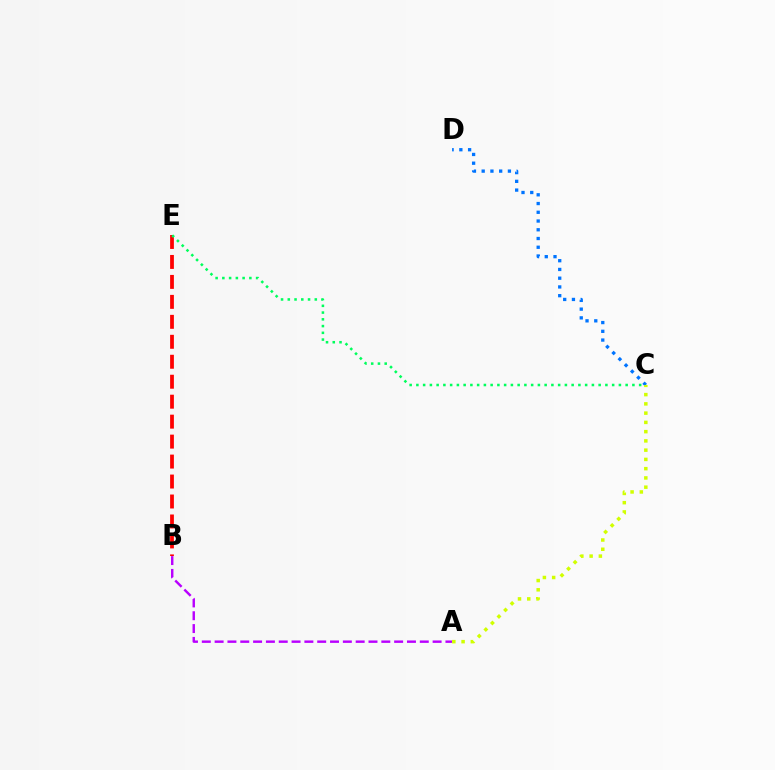{('B', 'E'): [{'color': '#ff0000', 'line_style': 'dashed', 'thickness': 2.71}], ('A', 'B'): [{'color': '#b900ff', 'line_style': 'dashed', 'thickness': 1.74}], ('C', 'D'): [{'color': '#0074ff', 'line_style': 'dotted', 'thickness': 2.38}], ('C', 'E'): [{'color': '#00ff5c', 'line_style': 'dotted', 'thickness': 1.83}], ('A', 'C'): [{'color': '#d1ff00', 'line_style': 'dotted', 'thickness': 2.51}]}